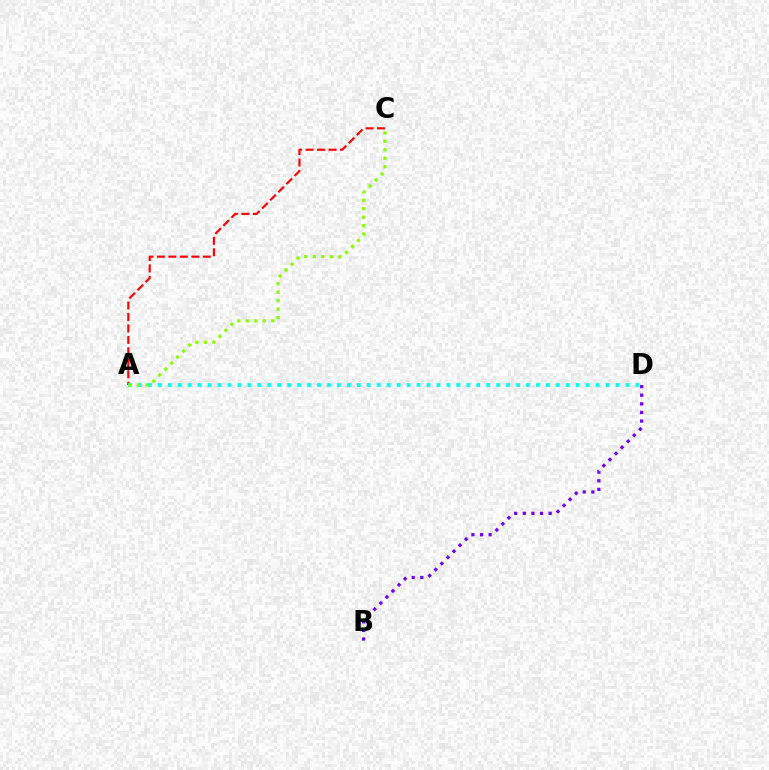{('A', 'C'): [{'color': '#ff0000', 'line_style': 'dashed', 'thickness': 1.56}, {'color': '#84ff00', 'line_style': 'dotted', 'thickness': 2.3}], ('A', 'D'): [{'color': '#00fff6', 'line_style': 'dotted', 'thickness': 2.7}], ('B', 'D'): [{'color': '#7200ff', 'line_style': 'dotted', 'thickness': 2.34}]}